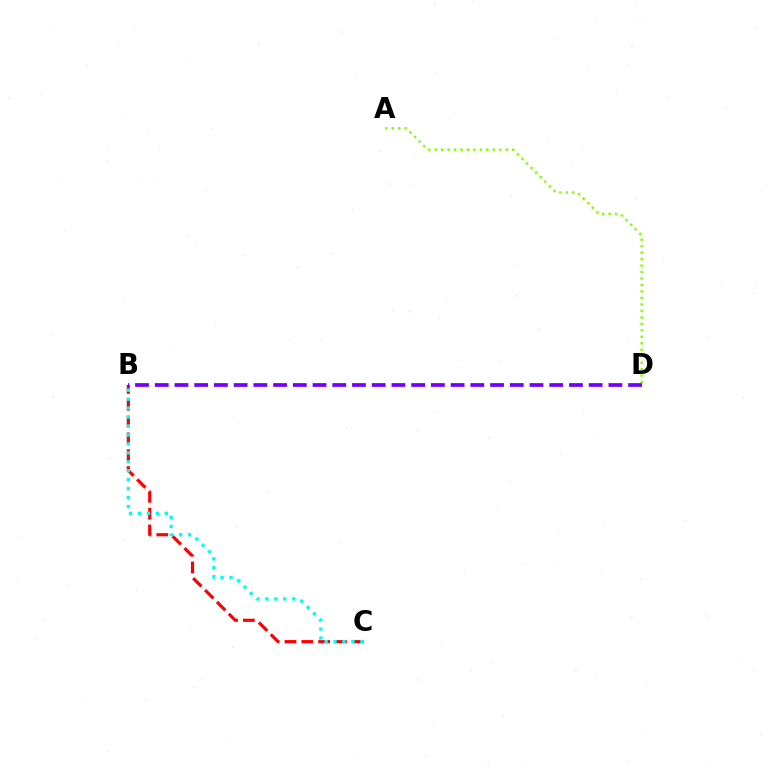{('B', 'C'): [{'color': '#ff0000', 'line_style': 'dashed', 'thickness': 2.28}, {'color': '#00fff6', 'line_style': 'dotted', 'thickness': 2.43}], ('A', 'D'): [{'color': '#84ff00', 'line_style': 'dotted', 'thickness': 1.76}], ('B', 'D'): [{'color': '#7200ff', 'line_style': 'dashed', 'thickness': 2.68}]}